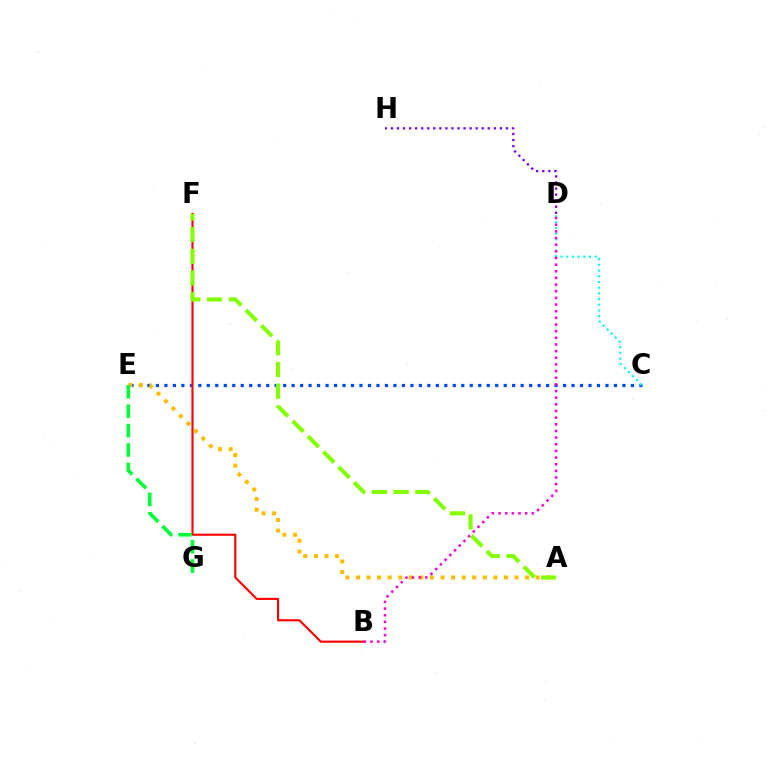{('C', 'E'): [{'color': '#004bff', 'line_style': 'dotted', 'thickness': 2.3}], ('C', 'D'): [{'color': '#00fff6', 'line_style': 'dotted', 'thickness': 1.55}], ('B', 'F'): [{'color': '#ff0000', 'line_style': 'solid', 'thickness': 1.53}], ('A', 'E'): [{'color': '#ffbd00', 'line_style': 'dotted', 'thickness': 2.87}], ('E', 'G'): [{'color': '#00ff39', 'line_style': 'dashed', 'thickness': 2.64}], ('D', 'H'): [{'color': '#7200ff', 'line_style': 'dotted', 'thickness': 1.64}], ('A', 'F'): [{'color': '#84ff00', 'line_style': 'dashed', 'thickness': 2.95}], ('B', 'D'): [{'color': '#ff00cf', 'line_style': 'dotted', 'thickness': 1.81}]}